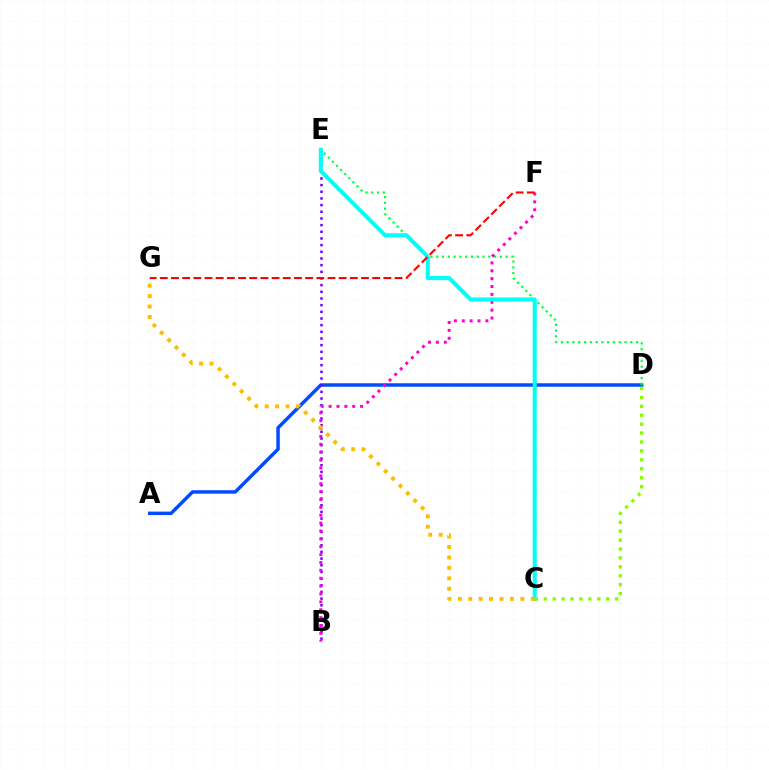{('A', 'D'): [{'color': '#004bff', 'line_style': 'solid', 'thickness': 2.49}], ('B', 'E'): [{'color': '#7200ff', 'line_style': 'dotted', 'thickness': 1.81}], ('D', 'E'): [{'color': '#00ff39', 'line_style': 'dotted', 'thickness': 1.57}], ('B', 'F'): [{'color': '#ff00cf', 'line_style': 'dotted', 'thickness': 2.14}], ('C', 'E'): [{'color': '#00fff6', 'line_style': 'solid', 'thickness': 2.91}], ('C', 'D'): [{'color': '#84ff00', 'line_style': 'dotted', 'thickness': 2.42}], ('C', 'G'): [{'color': '#ffbd00', 'line_style': 'dotted', 'thickness': 2.83}], ('F', 'G'): [{'color': '#ff0000', 'line_style': 'dashed', 'thickness': 1.52}]}